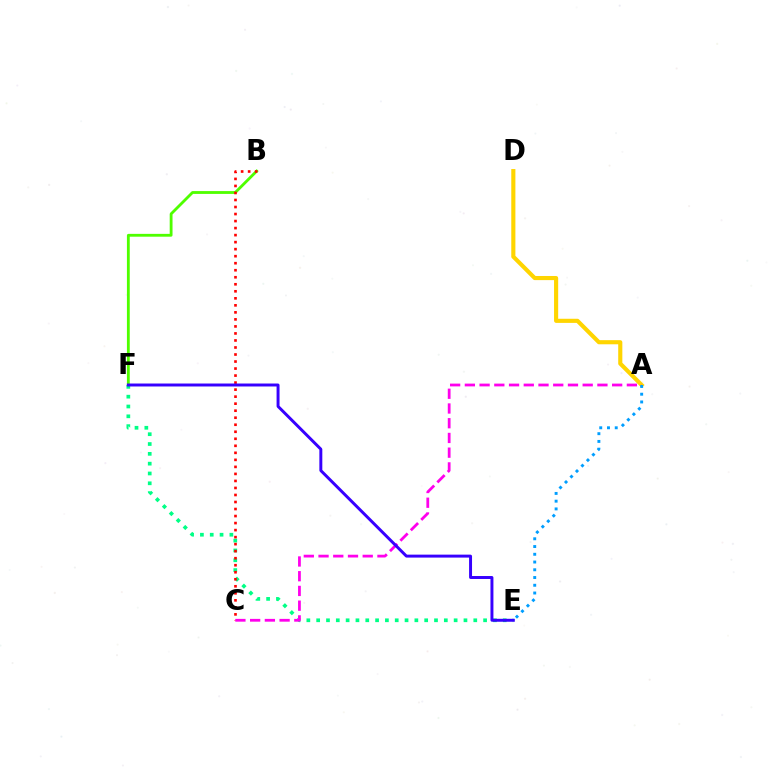{('B', 'F'): [{'color': '#4fff00', 'line_style': 'solid', 'thickness': 2.03}], ('A', 'D'): [{'color': '#ffd500', 'line_style': 'solid', 'thickness': 2.97}], ('E', 'F'): [{'color': '#00ff86', 'line_style': 'dotted', 'thickness': 2.67}, {'color': '#3700ff', 'line_style': 'solid', 'thickness': 2.13}], ('B', 'C'): [{'color': '#ff0000', 'line_style': 'dotted', 'thickness': 1.91}], ('A', 'C'): [{'color': '#ff00ed', 'line_style': 'dashed', 'thickness': 2.0}], ('A', 'E'): [{'color': '#009eff', 'line_style': 'dotted', 'thickness': 2.1}]}